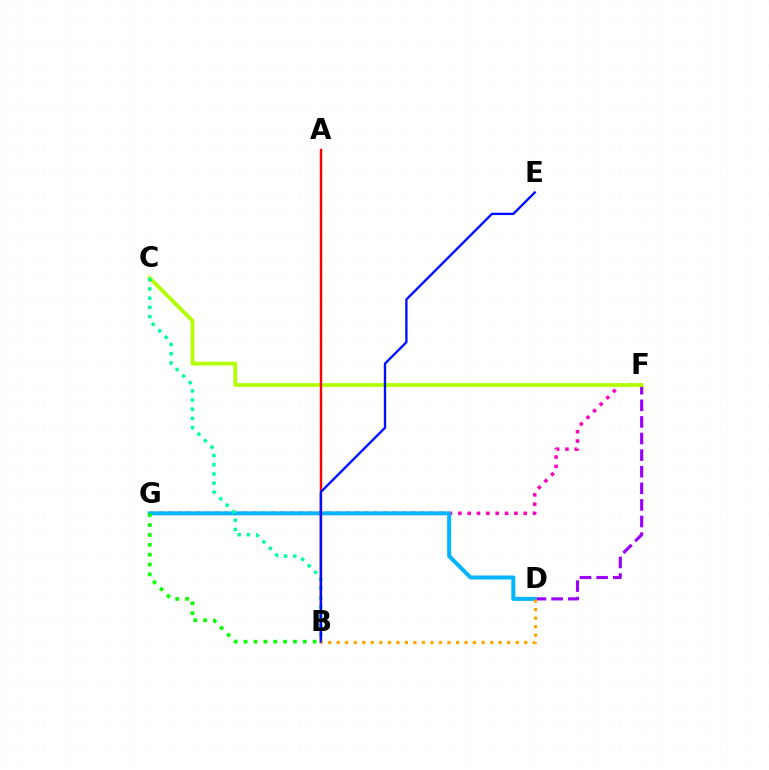{('F', 'G'): [{'color': '#ff00bd', 'line_style': 'dotted', 'thickness': 2.54}], ('D', 'F'): [{'color': '#9b00ff', 'line_style': 'dashed', 'thickness': 2.26}], ('D', 'G'): [{'color': '#00b5ff', 'line_style': 'solid', 'thickness': 2.87}], ('C', 'F'): [{'color': '#b3ff00', 'line_style': 'solid', 'thickness': 2.71}], ('B', 'C'): [{'color': '#00ff9d', 'line_style': 'dotted', 'thickness': 2.5}], ('B', 'G'): [{'color': '#08ff00', 'line_style': 'dotted', 'thickness': 2.68}], ('A', 'B'): [{'color': '#ff0000', 'line_style': 'solid', 'thickness': 1.73}], ('B', 'E'): [{'color': '#0010ff', 'line_style': 'solid', 'thickness': 1.69}], ('B', 'D'): [{'color': '#ffa500', 'line_style': 'dotted', 'thickness': 2.32}]}